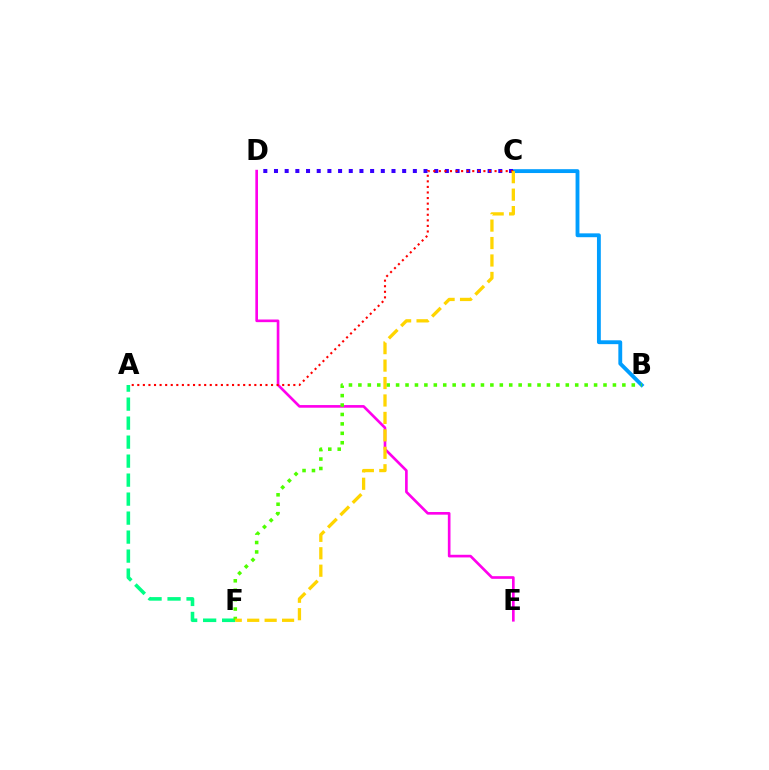{('D', 'E'): [{'color': '#ff00ed', 'line_style': 'solid', 'thickness': 1.91}], ('B', 'C'): [{'color': '#009eff', 'line_style': 'solid', 'thickness': 2.77}], ('C', 'D'): [{'color': '#3700ff', 'line_style': 'dotted', 'thickness': 2.9}], ('A', 'F'): [{'color': '#00ff86', 'line_style': 'dashed', 'thickness': 2.58}], ('B', 'F'): [{'color': '#4fff00', 'line_style': 'dotted', 'thickness': 2.56}], ('A', 'C'): [{'color': '#ff0000', 'line_style': 'dotted', 'thickness': 1.51}], ('C', 'F'): [{'color': '#ffd500', 'line_style': 'dashed', 'thickness': 2.37}]}